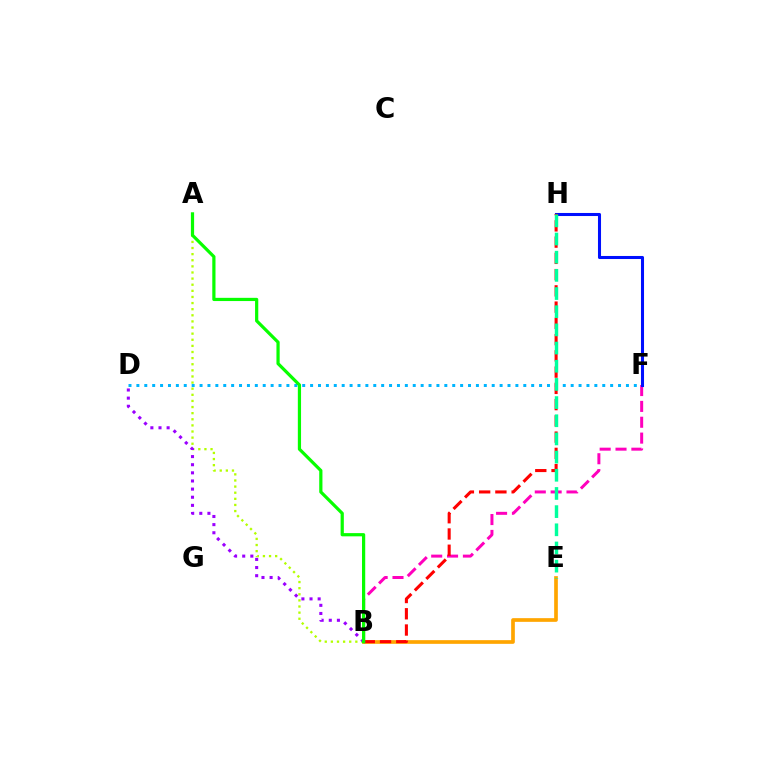{('B', 'F'): [{'color': '#ff00bd', 'line_style': 'dashed', 'thickness': 2.15}], ('A', 'B'): [{'color': '#b3ff00', 'line_style': 'dotted', 'thickness': 1.66}, {'color': '#08ff00', 'line_style': 'solid', 'thickness': 2.31}], ('B', 'E'): [{'color': '#ffa500', 'line_style': 'solid', 'thickness': 2.65}], ('B', 'D'): [{'color': '#9b00ff', 'line_style': 'dotted', 'thickness': 2.21}], ('D', 'F'): [{'color': '#00b5ff', 'line_style': 'dotted', 'thickness': 2.15}], ('F', 'H'): [{'color': '#0010ff', 'line_style': 'solid', 'thickness': 2.2}], ('B', 'H'): [{'color': '#ff0000', 'line_style': 'dashed', 'thickness': 2.21}], ('E', 'H'): [{'color': '#00ff9d', 'line_style': 'dashed', 'thickness': 2.47}]}